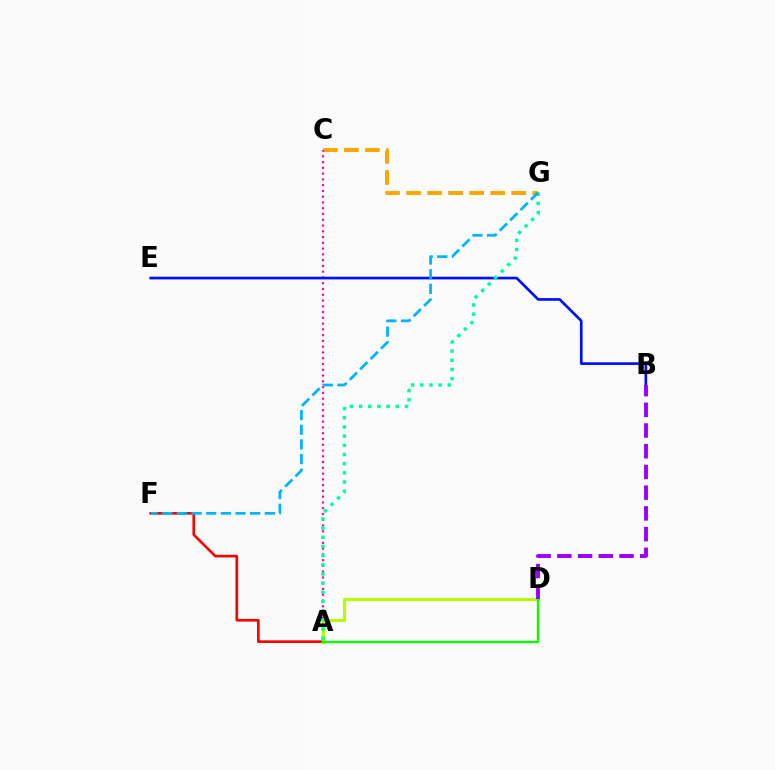{('C', 'G'): [{'color': '#ffa500', 'line_style': 'dashed', 'thickness': 2.86}], ('A', 'C'): [{'color': '#ff00bd', 'line_style': 'dotted', 'thickness': 1.57}], ('A', 'F'): [{'color': '#ff0000', 'line_style': 'solid', 'thickness': 1.91}], ('A', 'D'): [{'color': '#b3ff00', 'line_style': 'solid', 'thickness': 2.25}, {'color': '#08ff00', 'line_style': 'solid', 'thickness': 1.7}], ('B', 'E'): [{'color': '#0010ff', 'line_style': 'solid', 'thickness': 1.93}], ('A', 'G'): [{'color': '#00ff9d', 'line_style': 'dotted', 'thickness': 2.49}], ('F', 'G'): [{'color': '#00b5ff', 'line_style': 'dashed', 'thickness': 1.99}], ('B', 'D'): [{'color': '#9b00ff', 'line_style': 'dashed', 'thickness': 2.81}]}